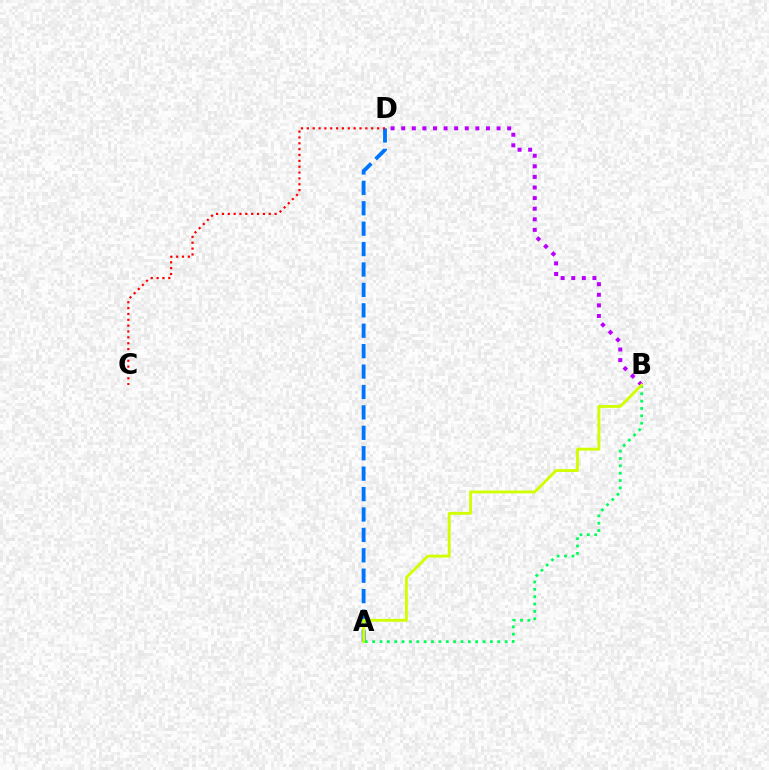{('A', 'D'): [{'color': '#0074ff', 'line_style': 'dashed', 'thickness': 2.77}], ('B', 'D'): [{'color': '#b900ff', 'line_style': 'dotted', 'thickness': 2.88}], ('C', 'D'): [{'color': '#ff0000', 'line_style': 'dotted', 'thickness': 1.59}], ('A', 'B'): [{'color': '#00ff5c', 'line_style': 'dotted', 'thickness': 2.0}, {'color': '#d1ff00', 'line_style': 'solid', 'thickness': 2.06}]}